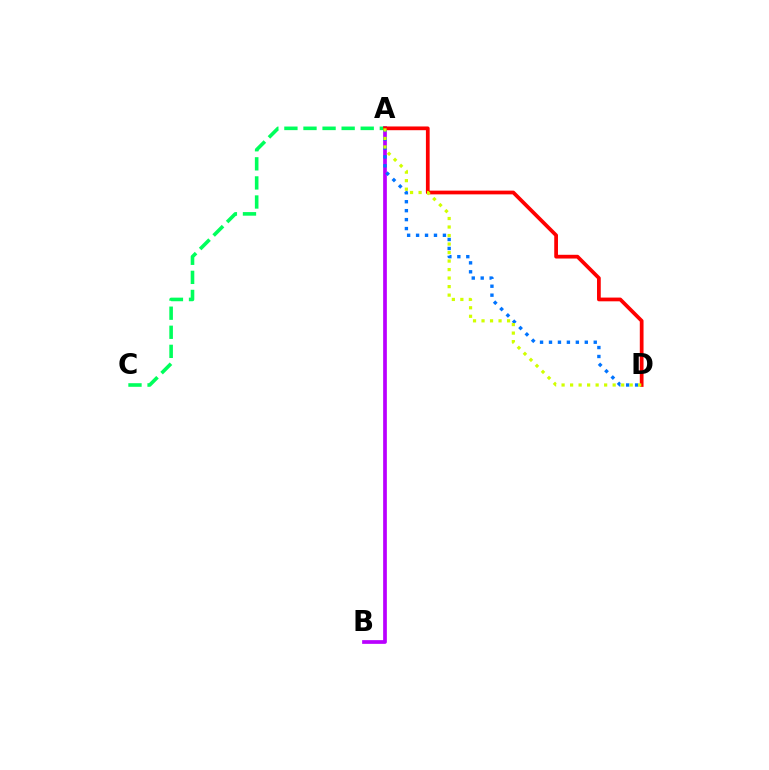{('A', 'B'): [{'color': '#b900ff', 'line_style': 'solid', 'thickness': 2.67}], ('A', 'D'): [{'color': '#0074ff', 'line_style': 'dotted', 'thickness': 2.43}, {'color': '#ff0000', 'line_style': 'solid', 'thickness': 2.69}, {'color': '#d1ff00', 'line_style': 'dotted', 'thickness': 2.31}], ('A', 'C'): [{'color': '#00ff5c', 'line_style': 'dashed', 'thickness': 2.59}]}